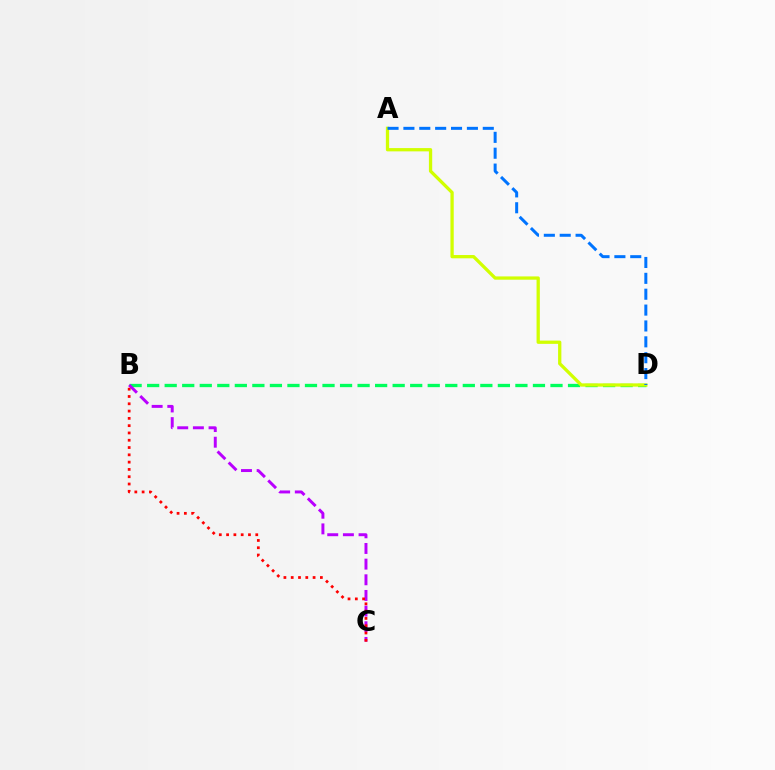{('B', 'D'): [{'color': '#00ff5c', 'line_style': 'dashed', 'thickness': 2.38}], ('A', 'D'): [{'color': '#d1ff00', 'line_style': 'solid', 'thickness': 2.36}, {'color': '#0074ff', 'line_style': 'dashed', 'thickness': 2.16}], ('B', 'C'): [{'color': '#b900ff', 'line_style': 'dashed', 'thickness': 2.13}, {'color': '#ff0000', 'line_style': 'dotted', 'thickness': 1.98}]}